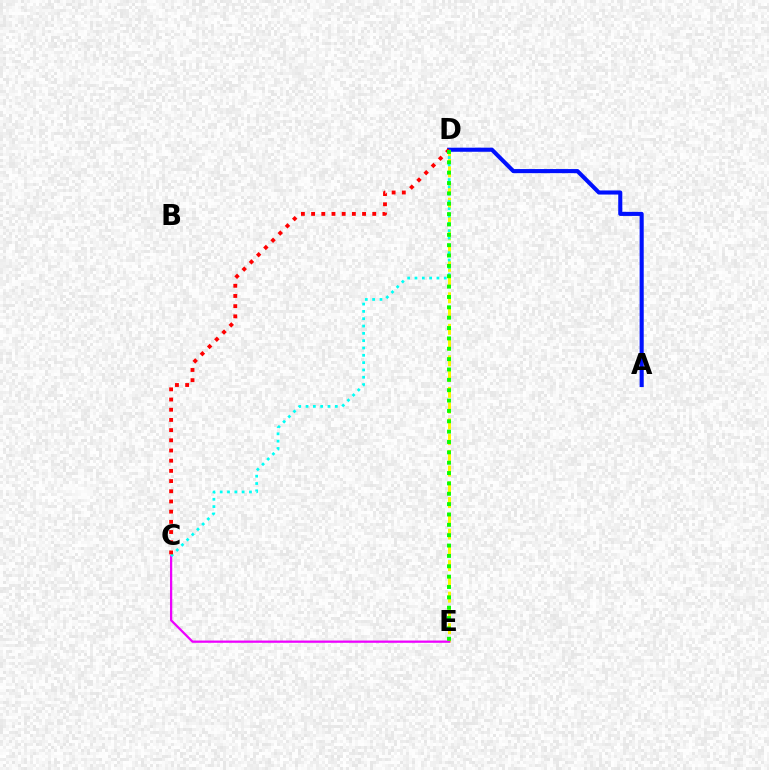{('A', 'D'): [{'color': '#0010ff', 'line_style': 'solid', 'thickness': 2.95}], ('D', 'E'): [{'color': '#fcf500', 'line_style': 'dashed', 'thickness': 2.14}, {'color': '#08ff00', 'line_style': 'dotted', 'thickness': 2.81}], ('C', 'E'): [{'color': '#ee00ff', 'line_style': 'solid', 'thickness': 1.63}], ('C', 'D'): [{'color': '#00fff6', 'line_style': 'dotted', 'thickness': 1.99}, {'color': '#ff0000', 'line_style': 'dotted', 'thickness': 2.77}]}